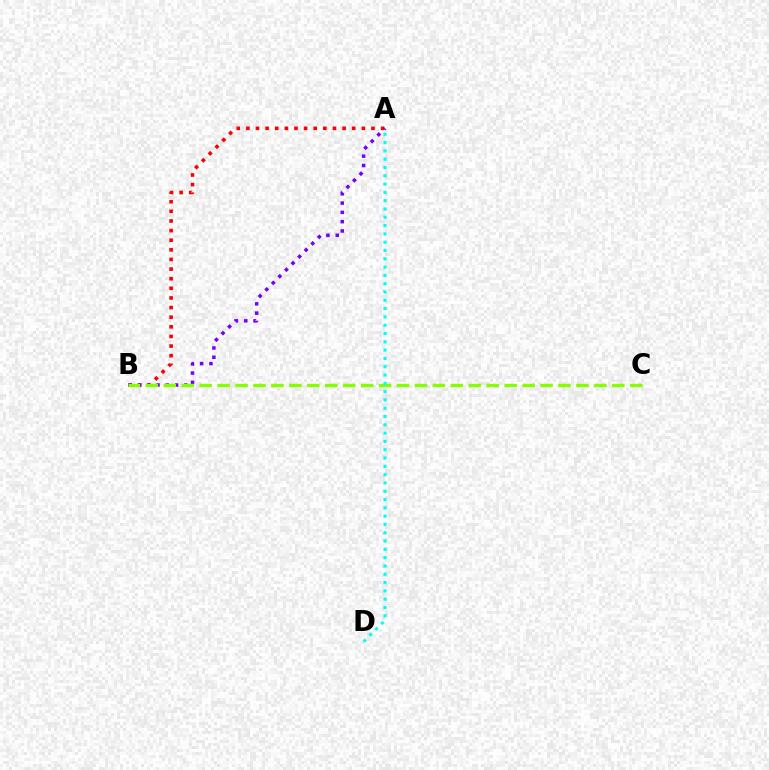{('A', 'B'): [{'color': '#ff0000', 'line_style': 'dotted', 'thickness': 2.61}, {'color': '#7200ff', 'line_style': 'dotted', 'thickness': 2.53}], ('B', 'C'): [{'color': '#84ff00', 'line_style': 'dashed', 'thickness': 2.44}], ('A', 'D'): [{'color': '#00fff6', 'line_style': 'dotted', 'thickness': 2.26}]}